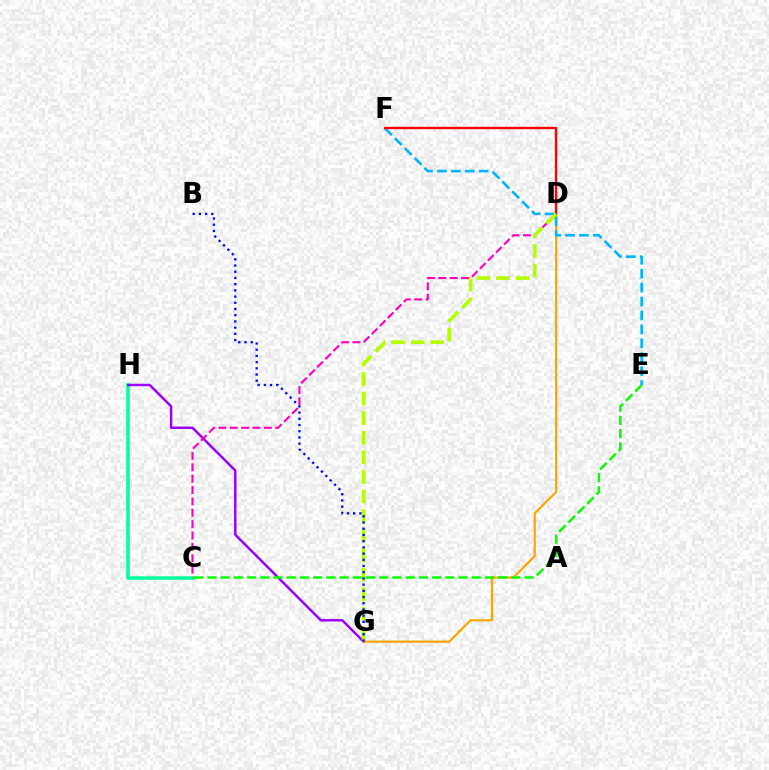{('C', 'H'): [{'color': '#00ff9d', 'line_style': 'solid', 'thickness': 2.54}], ('G', 'H'): [{'color': '#9b00ff', 'line_style': 'solid', 'thickness': 1.76}], ('D', 'G'): [{'color': '#ffa500', 'line_style': 'solid', 'thickness': 1.58}, {'color': '#b3ff00', 'line_style': 'dashed', 'thickness': 2.66}], ('C', 'E'): [{'color': '#08ff00', 'line_style': 'dashed', 'thickness': 1.8}], ('C', 'D'): [{'color': '#ff00bd', 'line_style': 'dashed', 'thickness': 1.54}], ('E', 'F'): [{'color': '#00b5ff', 'line_style': 'dashed', 'thickness': 1.89}], ('D', 'F'): [{'color': '#ff0000', 'line_style': 'solid', 'thickness': 1.7}], ('B', 'G'): [{'color': '#0010ff', 'line_style': 'dotted', 'thickness': 1.69}]}